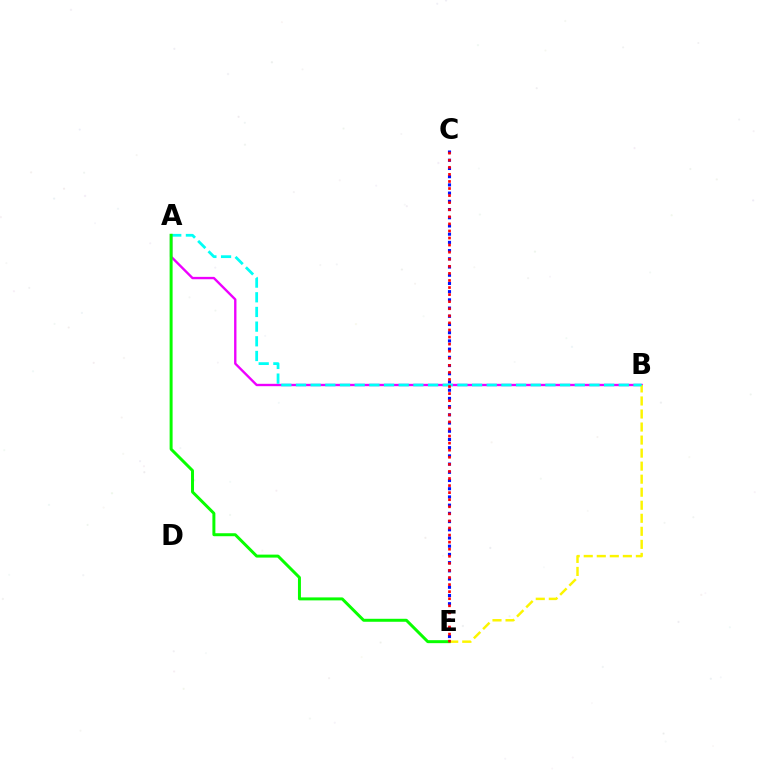{('A', 'B'): [{'color': '#ee00ff', 'line_style': 'solid', 'thickness': 1.7}, {'color': '#00fff6', 'line_style': 'dashed', 'thickness': 1.99}], ('B', 'E'): [{'color': '#fcf500', 'line_style': 'dashed', 'thickness': 1.77}], ('C', 'E'): [{'color': '#0010ff', 'line_style': 'dotted', 'thickness': 2.23}, {'color': '#ff0000', 'line_style': 'dotted', 'thickness': 1.92}], ('A', 'E'): [{'color': '#08ff00', 'line_style': 'solid', 'thickness': 2.14}]}